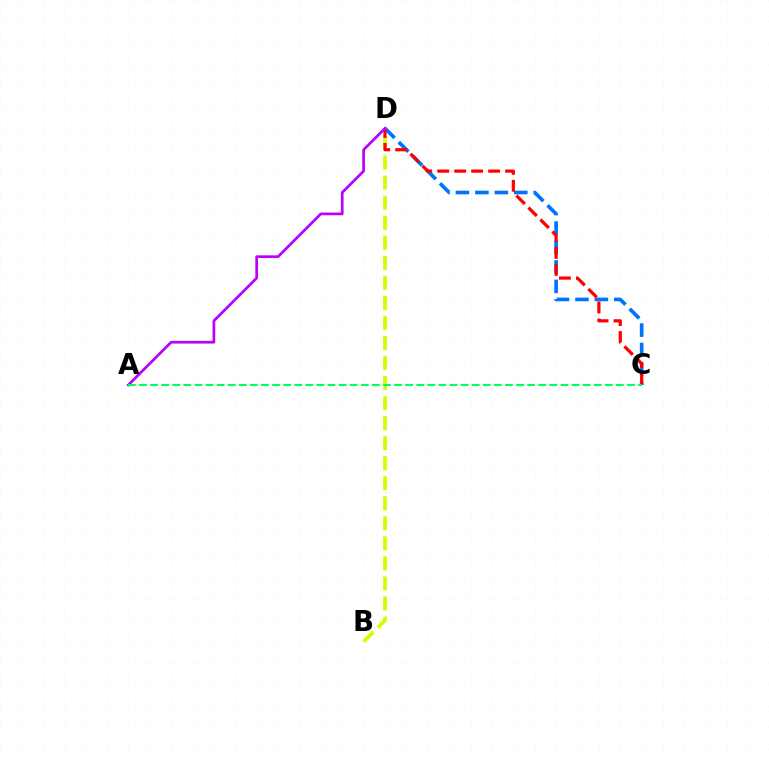{('C', 'D'): [{'color': '#0074ff', 'line_style': 'dashed', 'thickness': 2.64}, {'color': '#ff0000', 'line_style': 'dashed', 'thickness': 2.3}], ('B', 'D'): [{'color': '#d1ff00', 'line_style': 'dashed', 'thickness': 2.72}], ('A', 'D'): [{'color': '#b900ff', 'line_style': 'solid', 'thickness': 1.95}], ('A', 'C'): [{'color': '#00ff5c', 'line_style': 'dashed', 'thickness': 1.51}]}